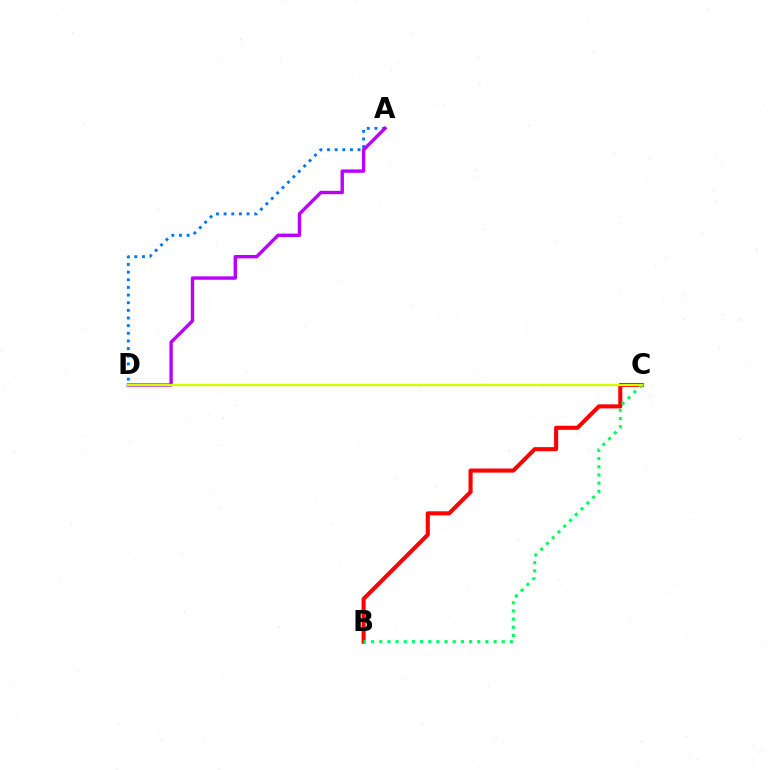{('B', 'C'): [{'color': '#ff0000', 'line_style': 'solid', 'thickness': 2.93}, {'color': '#00ff5c', 'line_style': 'dotted', 'thickness': 2.22}], ('A', 'D'): [{'color': '#0074ff', 'line_style': 'dotted', 'thickness': 2.08}, {'color': '#b900ff', 'line_style': 'solid', 'thickness': 2.44}], ('C', 'D'): [{'color': '#d1ff00', 'line_style': 'solid', 'thickness': 1.65}]}